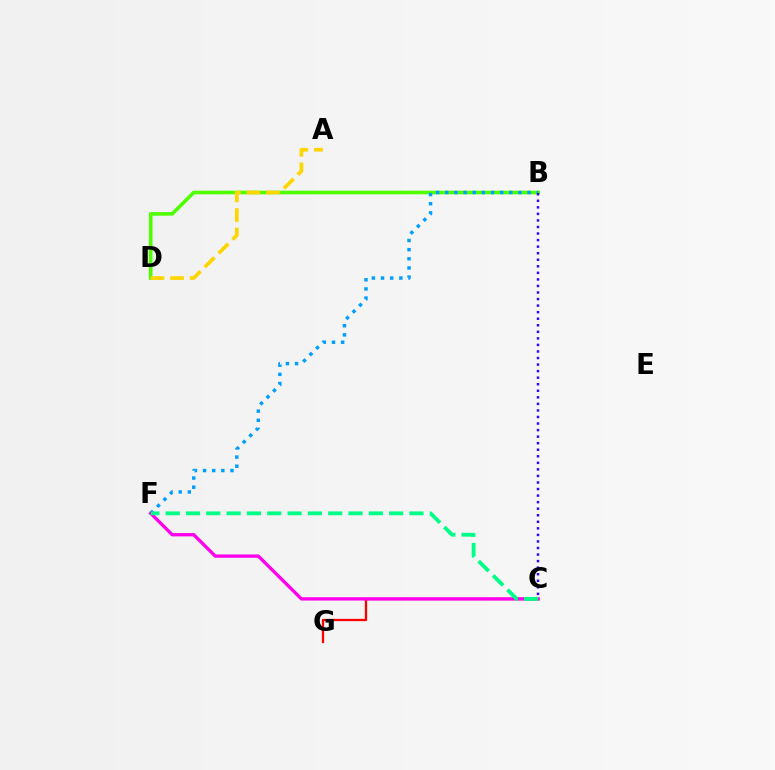{('B', 'D'): [{'color': '#4fff00', 'line_style': 'solid', 'thickness': 2.61}], ('A', 'D'): [{'color': '#ffd500', 'line_style': 'dashed', 'thickness': 2.65}], ('B', 'F'): [{'color': '#009eff', 'line_style': 'dotted', 'thickness': 2.49}], ('C', 'G'): [{'color': '#ff0000', 'line_style': 'solid', 'thickness': 1.65}], ('C', 'F'): [{'color': '#ff00ed', 'line_style': 'solid', 'thickness': 2.38}, {'color': '#00ff86', 'line_style': 'dashed', 'thickness': 2.76}], ('B', 'C'): [{'color': '#3700ff', 'line_style': 'dotted', 'thickness': 1.78}]}